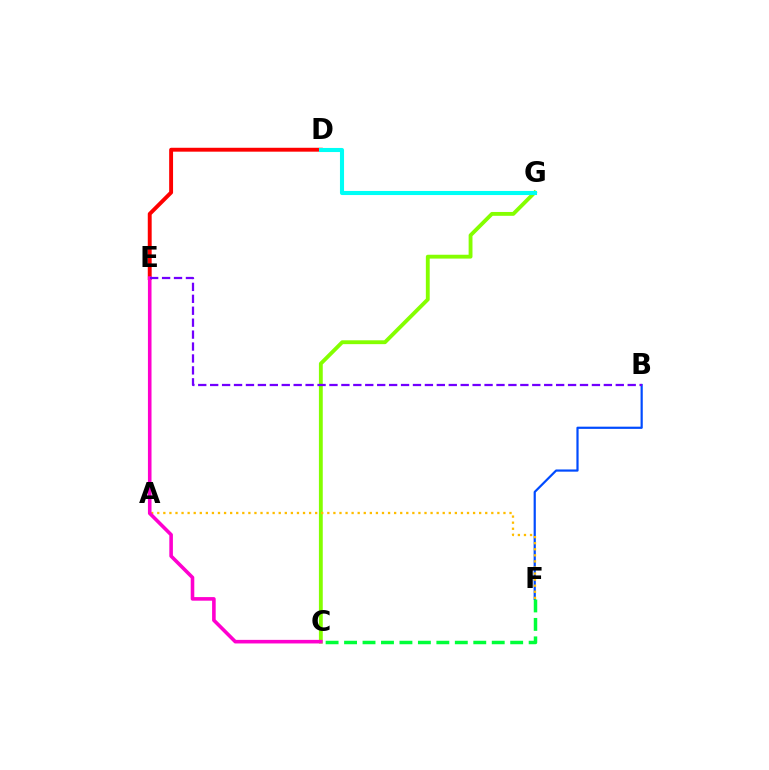{('B', 'F'): [{'color': '#004bff', 'line_style': 'solid', 'thickness': 1.58}], ('C', 'G'): [{'color': '#84ff00', 'line_style': 'solid', 'thickness': 2.77}], ('D', 'E'): [{'color': '#ff0000', 'line_style': 'solid', 'thickness': 2.81}], ('D', 'G'): [{'color': '#00fff6', 'line_style': 'solid', 'thickness': 2.94}], ('A', 'F'): [{'color': '#ffbd00', 'line_style': 'dotted', 'thickness': 1.65}], ('C', 'F'): [{'color': '#00ff39', 'line_style': 'dashed', 'thickness': 2.51}], ('C', 'E'): [{'color': '#ff00cf', 'line_style': 'solid', 'thickness': 2.58}], ('B', 'E'): [{'color': '#7200ff', 'line_style': 'dashed', 'thickness': 1.62}]}